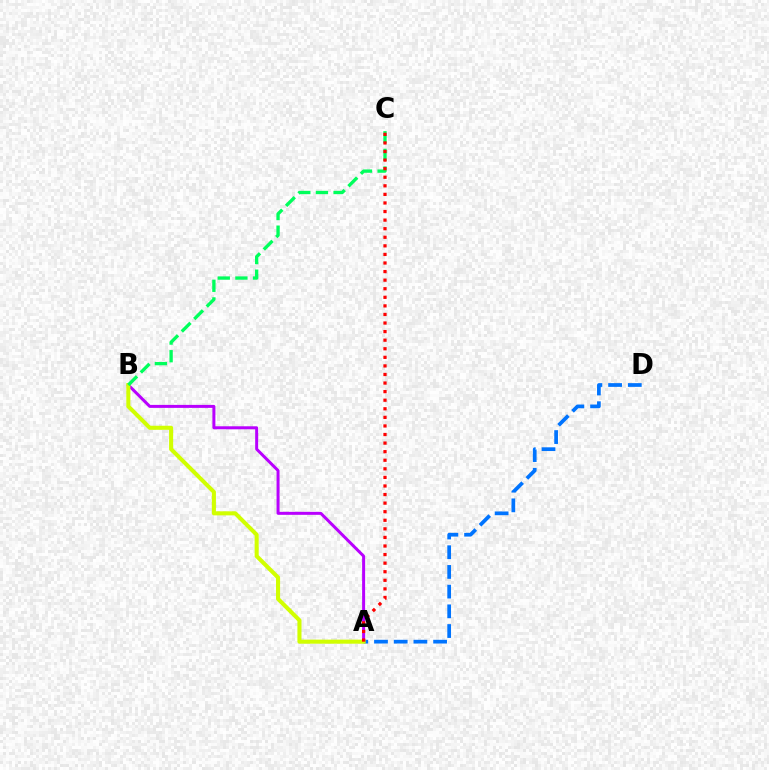{('A', 'B'): [{'color': '#b900ff', 'line_style': 'solid', 'thickness': 2.15}, {'color': '#d1ff00', 'line_style': 'solid', 'thickness': 2.93}], ('A', 'D'): [{'color': '#0074ff', 'line_style': 'dashed', 'thickness': 2.68}], ('B', 'C'): [{'color': '#00ff5c', 'line_style': 'dashed', 'thickness': 2.39}], ('A', 'C'): [{'color': '#ff0000', 'line_style': 'dotted', 'thickness': 2.33}]}